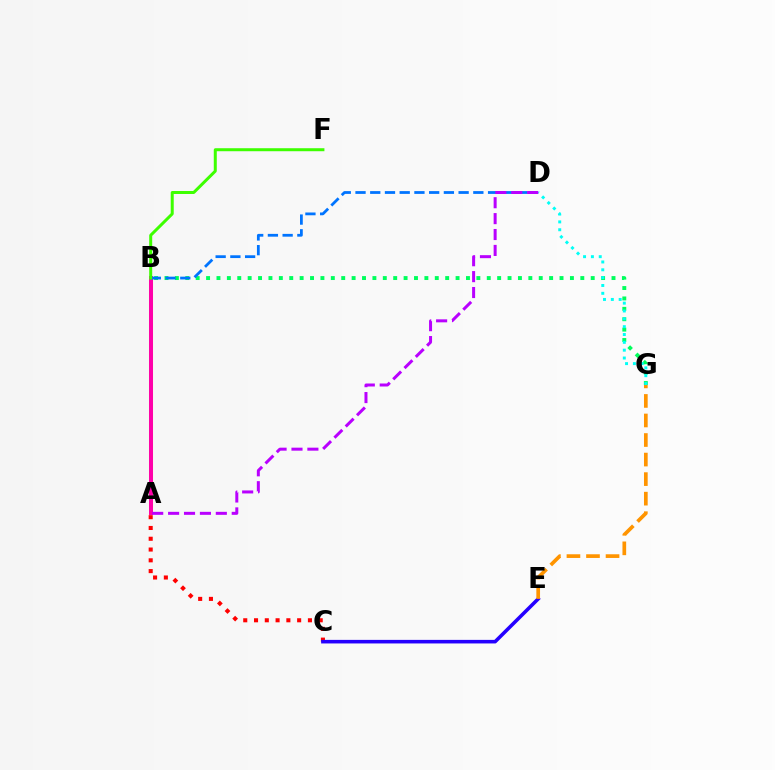{('A', 'C'): [{'color': '#ff0000', 'line_style': 'dotted', 'thickness': 2.93}], ('B', 'G'): [{'color': '#00ff5c', 'line_style': 'dotted', 'thickness': 2.82}], ('A', 'B'): [{'color': '#d1ff00', 'line_style': 'solid', 'thickness': 2.89}, {'color': '#ff00ac', 'line_style': 'solid', 'thickness': 2.85}], ('C', 'E'): [{'color': '#2500ff', 'line_style': 'solid', 'thickness': 2.57}], ('D', 'G'): [{'color': '#00fff6', 'line_style': 'dotted', 'thickness': 2.13}], ('B', 'D'): [{'color': '#0074ff', 'line_style': 'dashed', 'thickness': 2.0}], ('A', 'D'): [{'color': '#b900ff', 'line_style': 'dashed', 'thickness': 2.16}], ('E', 'G'): [{'color': '#ff9400', 'line_style': 'dashed', 'thickness': 2.66}], ('B', 'F'): [{'color': '#3dff00', 'line_style': 'solid', 'thickness': 2.16}]}